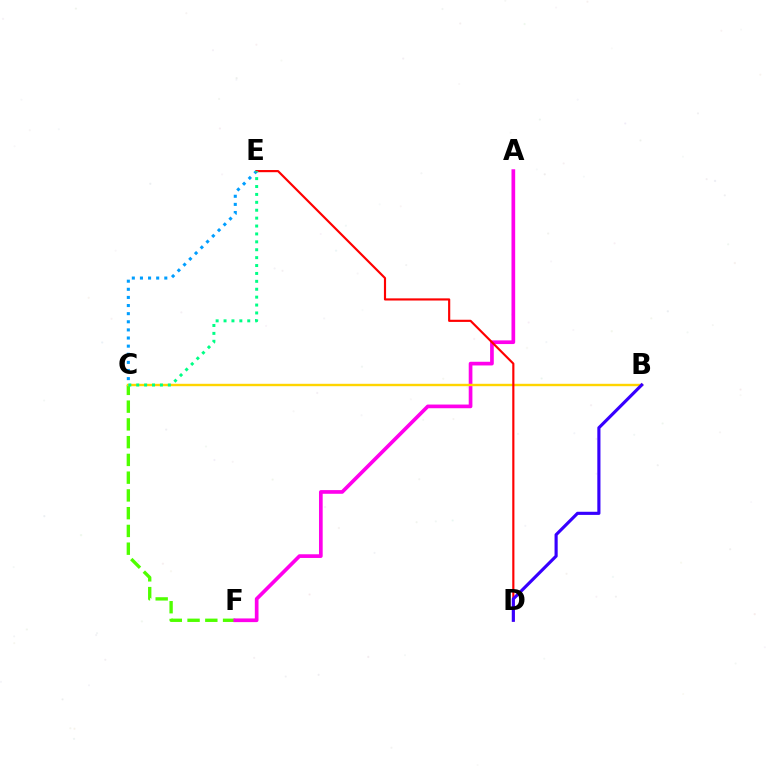{('C', 'F'): [{'color': '#4fff00', 'line_style': 'dashed', 'thickness': 2.41}], ('A', 'F'): [{'color': '#ff00ed', 'line_style': 'solid', 'thickness': 2.65}], ('C', 'E'): [{'color': '#009eff', 'line_style': 'dotted', 'thickness': 2.21}, {'color': '#00ff86', 'line_style': 'dotted', 'thickness': 2.15}], ('B', 'C'): [{'color': '#ffd500', 'line_style': 'solid', 'thickness': 1.73}], ('D', 'E'): [{'color': '#ff0000', 'line_style': 'solid', 'thickness': 1.55}], ('B', 'D'): [{'color': '#3700ff', 'line_style': 'solid', 'thickness': 2.26}]}